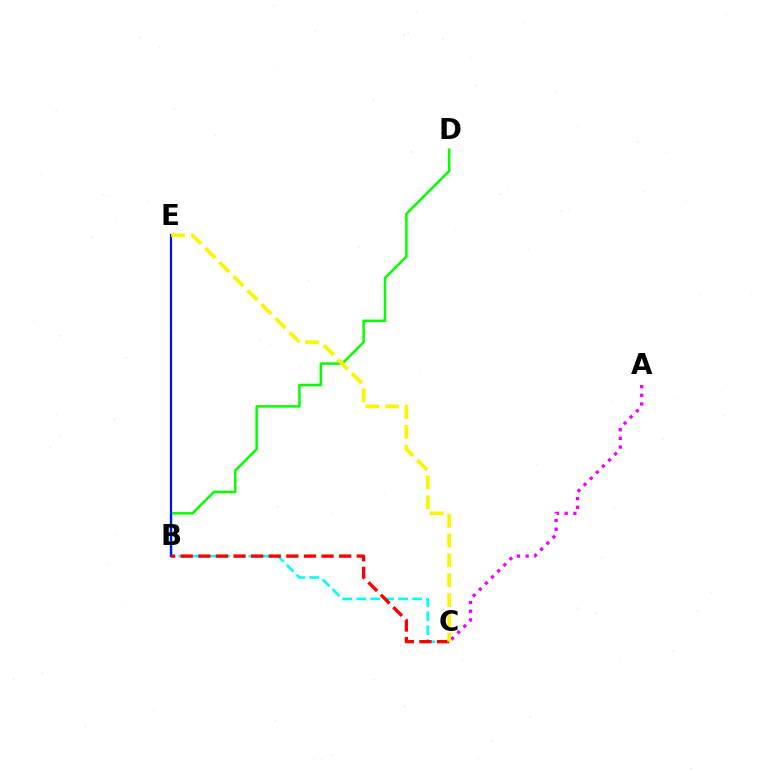{('A', 'C'): [{'color': '#ee00ff', 'line_style': 'dotted', 'thickness': 2.35}], ('B', 'C'): [{'color': '#00fff6', 'line_style': 'dashed', 'thickness': 1.9}, {'color': '#ff0000', 'line_style': 'dashed', 'thickness': 2.39}], ('B', 'D'): [{'color': '#08ff00', 'line_style': 'solid', 'thickness': 1.82}], ('B', 'E'): [{'color': '#0010ff', 'line_style': 'solid', 'thickness': 1.59}], ('C', 'E'): [{'color': '#fcf500', 'line_style': 'dashed', 'thickness': 2.7}]}